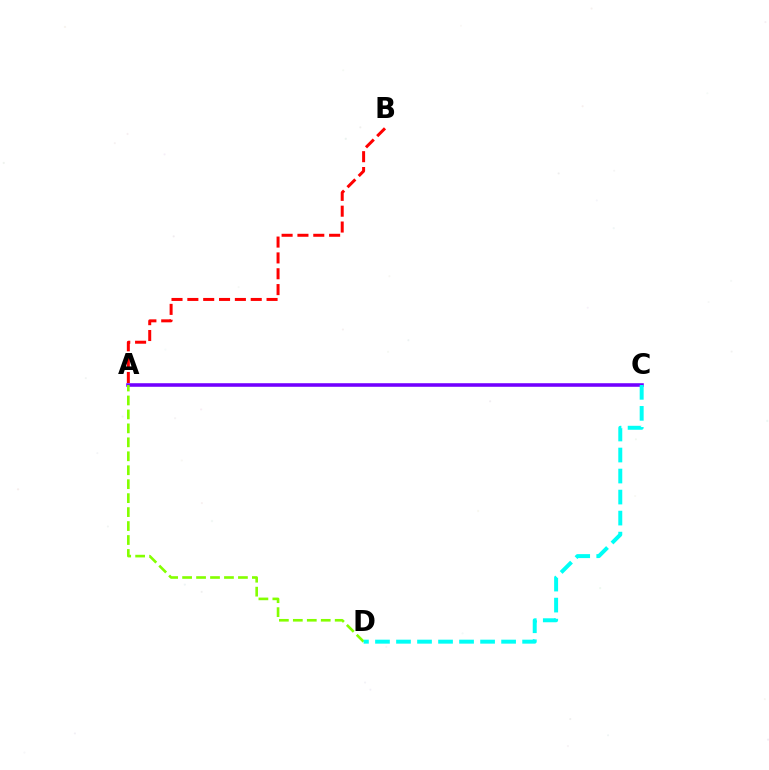{('A', 'B'): [{'color': '#ff0000', 'line_style': 'dashed', 'thickness': 2.15}], ('A', 'C'): [{'color': '#7200ff', 'line_style': 'solid', 'thickness': 2.56}], ('A', 'D'): [{'color': '#84ff00', 'line_style': 'dashed', 'thickness': 1.9}], ('C', 'D'): [{'color': '#00fff6', 'line_style': 'dashed', 'thickness': 2.86}]}